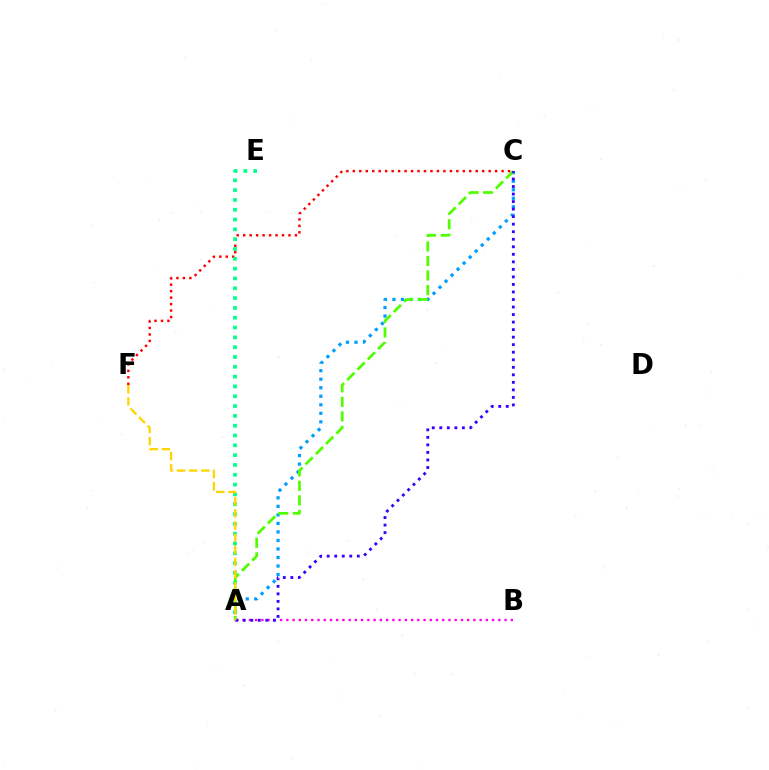{('A', 'C'): [{'color': '#009eff', 'line_style': 'dotted', 'thickness': 2.32}, {'color': '#4fff00', 'line_style': 'dashed', 'thickness': 1.97}, {'color': '#3700ff', 'line_style': 'dotted', 'thickness': 2.05}], ('A', 'B'): [{'color': '#ff00ed', 'line_style': 'dotted', 'thickness': 1.69}], ('C', 'F'): [{'color': '#ff0000', 'line_style': 'dotted', 'thickness': 1.76}], ('A', 'E'): [{'color': '#00ff86', 'line_style': 'dotted', 'thickness': 2.67}], ('A', 'F'): [{'color': '#ffd500', 'line_style': 'dashed', 'thickness': 1.65}]}